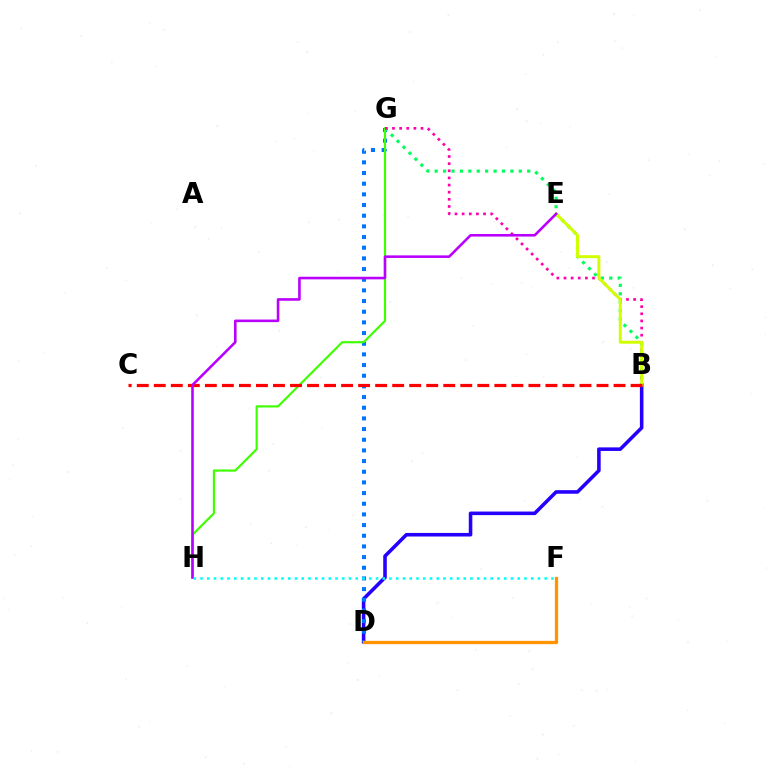{('B', 'D'): [{'color': '#2500ff', 'line_style': 'solid', 'thickness': 2.57}], ('D', 'G'): [{'color': '#0074ff', 'line_style': 'dotted', 'thickness': 2.9}], ('B', 'G'): [{'color': '#00ff5c', 'line_style': 'dotted', 'thickness': 2.29}, {'color': '#ff00ac', 'line_style': 'dotted', 'thickness': 1.94}], ('G', 'H'): [{'color': '#3dff00', 'line_style': 'solid', 'thickness': 1.56}], ('D', 'F'): [{'color': '#ff9400', 'line_style': 'solid', 'thickness': 2.35}], ('B', 'E'): [{'color': '#d1ff00', 'line_style': 'solid', 'thickness': 2.14}], ('B', 'C'): [{'color': '#ff0000', 'line_style': 'dashed', 'thickness': 2.31}], ('E', 'H'): [{'color': '#b900ff', 'line_style': 'solid', 'thickness': 1.87}], ('F', 'H'): [{'color': '#00fff6', 'line_style': 'dotted', 'thickness': 1.83}]}